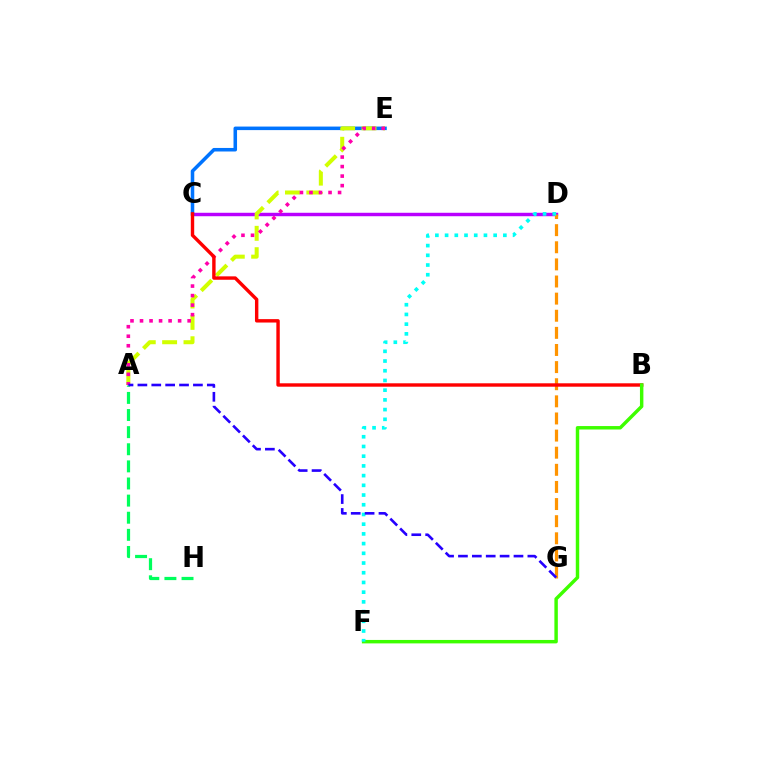{('C', 'D'): [{'color': '#b900ff', 'line_style': 'solid', 'thickness': 2.48}], ('C', 'E'): [{'color': '#0074ff', 'line_style': 'solid', 'thickness': 2.55}], ('A', 'E'): [{'color': '#d1ff00', 'line_style': 'dashed', 'thickness': 2.9}, {'color': '#ff00ac', 'line_style': 'dotted', 'thickness': 2.59}], ('D', 'G'): [{'color': '#ff9400', 'line_style': 'dashed', 'thickness': 2.33}], ('B', 'C'): [{'color': '#ff0000', 'line_style': 'solid', 'thickness': 2.45}], ('B', 'F'): [{'color': '#3dff00', 'line_style': 'solid', 'thickness': 2.48}], ('A', 'H'): [{'color': '#00ff5c', 'line_style': 'dashed', 'thickness': 2.33}], ('D', 'F'): [{'color': '#00fff6', 'line_style': 'dotted', 'thickness': 2.64}], ('A', 'G'): [{'color': '#2500ff', 'line_style': 'dashed', 'thickness': 1.89}]}